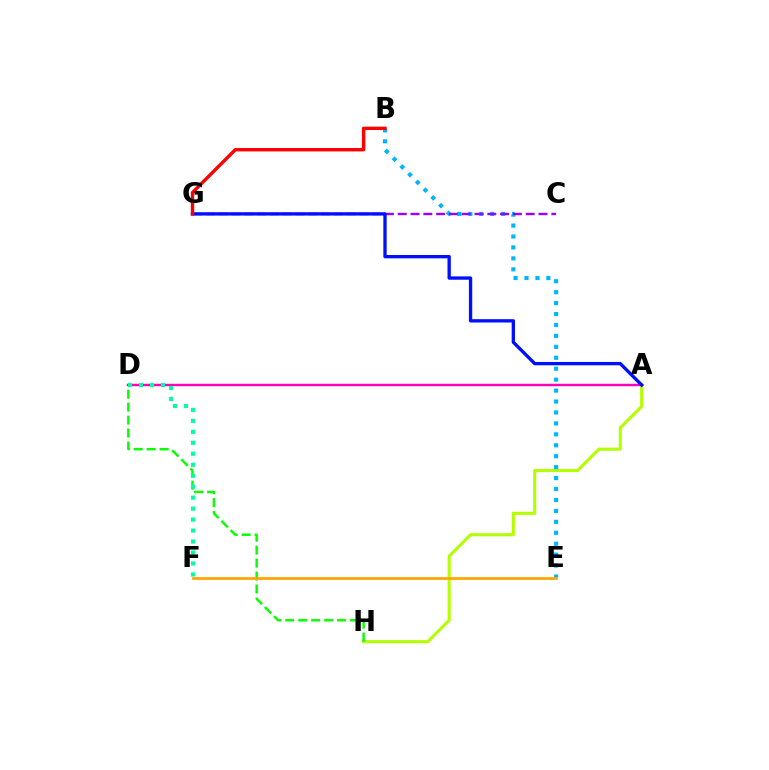{('A', 'H'): [{'color': '#b3ff00', 'line_style': 'solid', 'thickness': 2.22}], ('D', 'H'): [{'color': '#08ff00', 'line_style': 'dashed', 'thickness': 1.76}], ('B', 'E'): [{'color': '#00b5ff', 'line_style': 'dotted', 'thickness': 2.97}], ('A', 'D'): [{'color': '#ff00bd', 'line_style': 'solid', 'thickness': 1.76}], ('C', 'G'): [{'color': '#9b00ff', 'line_style': 'dashed', 'thickness': 1.74}], ('E', 'F'): [{'color': '#ffa500', 'line_style': 'solid', 'thickness': 1.98}], ('A', 'G'): [{'color': '#0010ff', 'line_style': 'solid', 'thickness': 2.4}], ('D', 'F'): [{'color': '#00ff9d', 'line_style': 'dotted', 'thickness': 2.98}], ('B', 'G'): [{'color': '#ff0000', 'line_style': 'solid', 'thickness': 2.44}]}